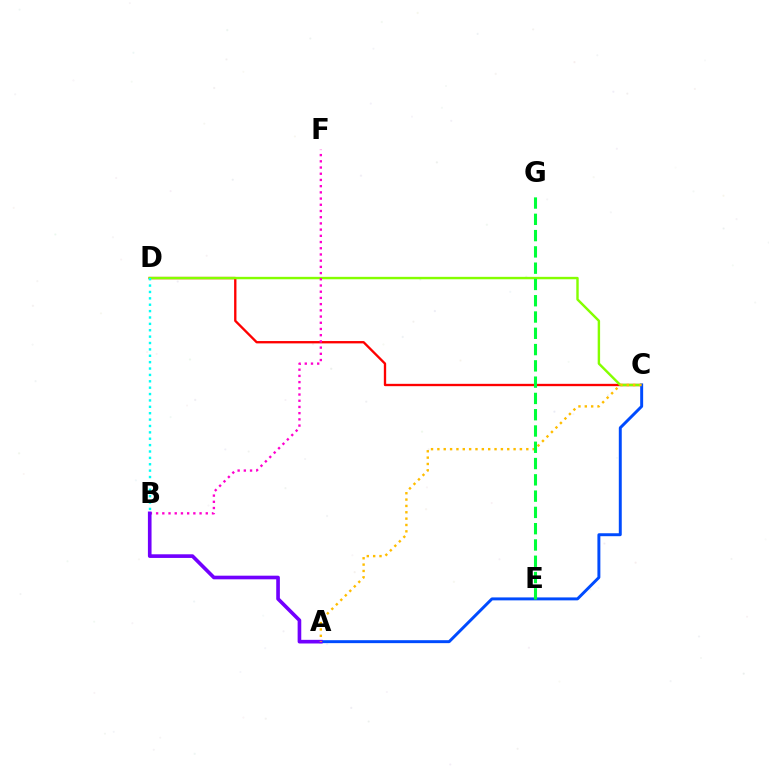{('C', 'D'): [{'color': '#ff0000', 'line_style': 'solid', 'thickness': 1.68}, {'color': '#84ff00', 'line_style': 'solid', 'thickness': 1.74}], ('A', 'C'): [{'color': '#004bff', 'line_style': 'solid', 'thickness': 2.12}, {'color': '#ffbd00', 'line_style': 'dotted', 'thickness': 1.73}], ('B', 'D'): [{'color': '#00fff6', 'line_style': 'dotted', 'thickness': 1.73}], ('B', 'F'): [{'color': '#ff00cf', 'line_style': 'dotted', 'thickness': 1.69}], ('A', 'B'): [{'color': '#7200ff', 'line_style': 'solid', 'thickness': 2.62}], ('E', 'G'): [{'color': '#00ff39', 'line_style': 'dashed', 'thickness': 2.21}]}